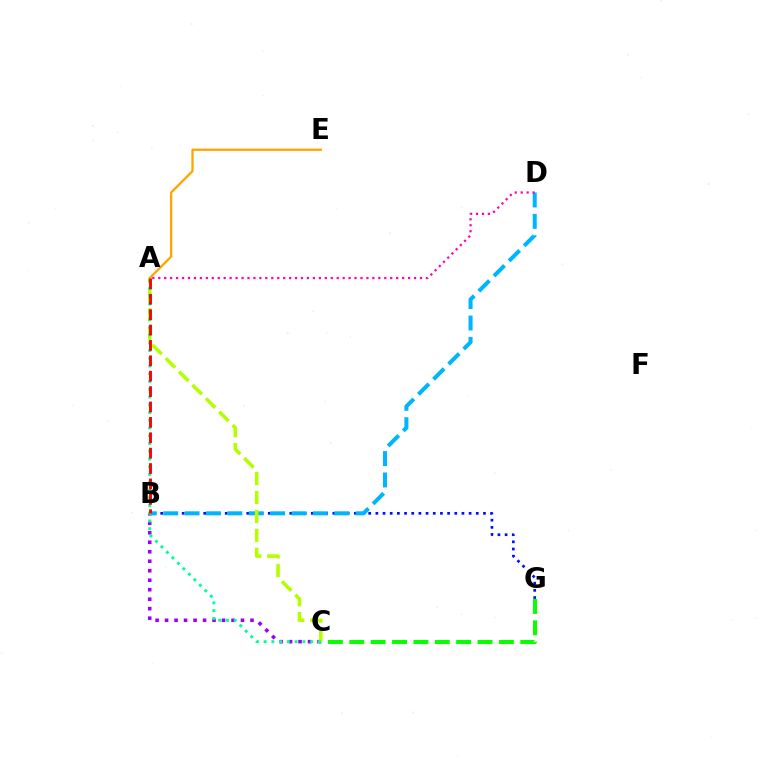{('A', 'E'): [{'color': '#ffa500', 'line_style': 'solid', 'thickness': 1.65}], ('B', 'C'): [{'color': '#9b00ff', 'line_style': 'dotted', 'thickness': 2.58}], ('B', 'G'): [{'color': '#0010ff', 'line_style': 'dotted', 'thickness': 1.95}], ('C', 'G'): [{'color': '#08ff00', 'line_style': 'dashed', 'thickness': 2.9}], ('B', 'D'): [{'color': '#00b5ff', 'line_style': 'dashed', 'thickness': 2.9}], ('A', 'C'): [{'color': '#b3ff00', 'line_style': 'dashed', 'thickness': 2.57}, {'color': '#00ff9d', 'line_style': 'dotted', 'thickness': 2.11}], ('A', 'D'): [{'color': '#ff00bd', 'line_style': 'dotted', 'thickness': 1.62}], ('A', 'B'): [{'color': '#ff0000', 'line_style': 'dashed', 'thickness': 2.09}]}